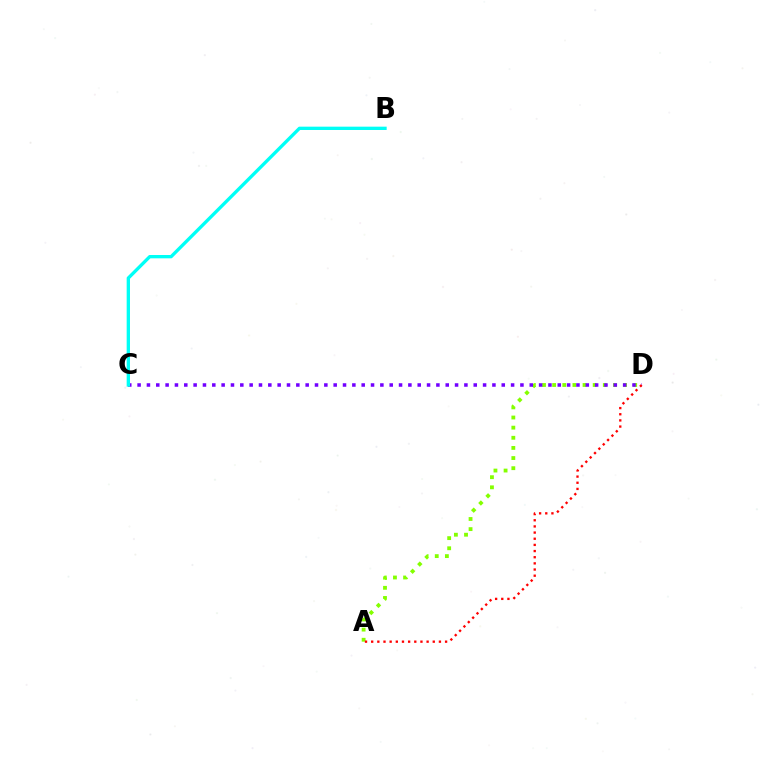{('A', 'D'): [{'color': '#84ff00', 'line_style': 'dotted', 'thickness': 2.75}, {'color': '#ff0000', 'line_style': 'dotted', 'thickness': 1.67}], ('C', 'D'): [{'color': '#7200ff', 'line_style': 'dotted', 'thickness': 2.54}], ('B', 'C'): [{'color': '#00fff6', 'line_style': 'solid', 'thickness': 2.4}]}